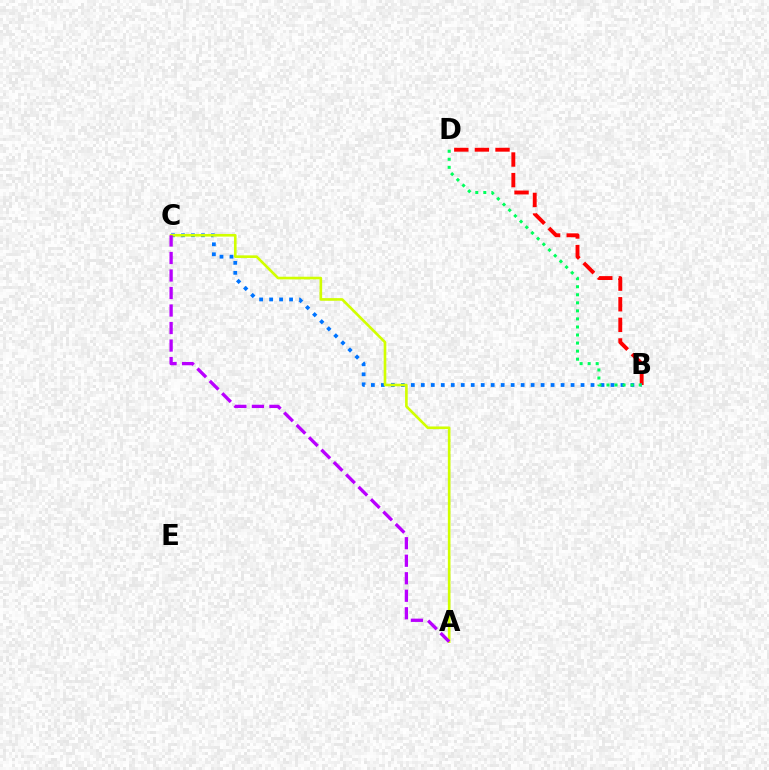{('B', 'D'): [{'color': '#ff0000', 'line_style': 'dashed', 'thickness': 2.8}, {'color': '#00ff5c', 'line_style': 'dotted', 'thickness': 2.19}], ('B', 'C'): [{'color': '#0074ff', 'line_style': 'dotted', 'thickness': 2.71}], ('A', 'C'): [{'color': '#d1ff00', 'line_style': 'solid', 'thickness': 1.9}, {'color': '#b900ff', 'line_style': 'dashed', 'thickness': 2.38}]}